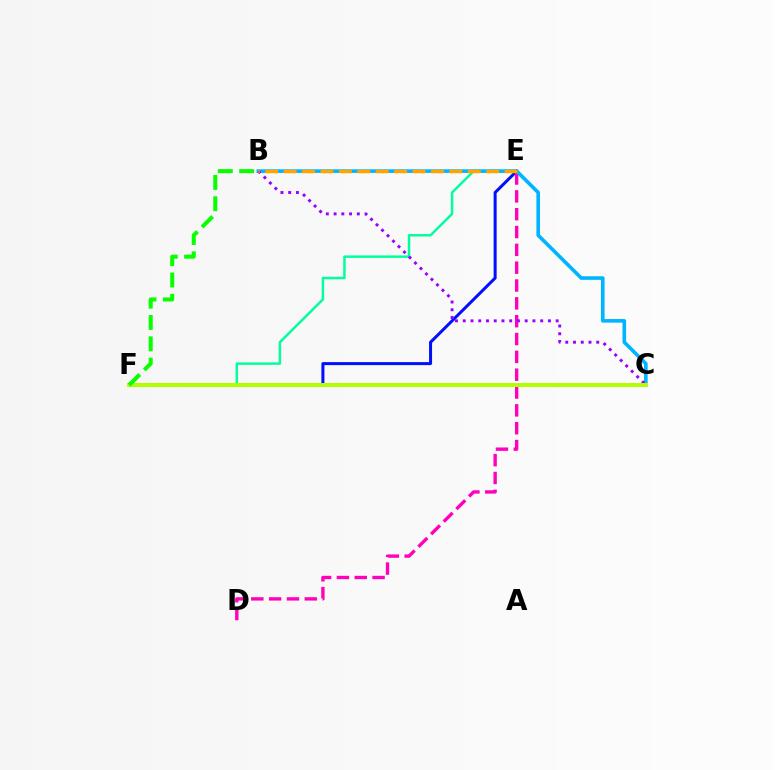{('E', 'F'): [{'color': '#00ff9d', 'line_style': 'solid', 'thickness': 1.78}, {'color': '#0010ff', 'line_style': 'solid', 'thickness': 2.17}], ('D', 'E'): [{'color': '#ff00bd', 'line_style': 'dashed', 'thickness': 2.42}], ('C', 'F'): [{'color': '#ff0000', 'line_style': 'dotted', 'thickness': 2.6}, {'color': '#b3ff00', 'line_style': 'solid', 'thickness': 2.85}], ('B', 'C'): [{'color': '#00b5ff', 'line_style': 'solid', 'thickness': 2.6}, {'color': '#9b00ff', 'line_style': 'dotted', 'thickness': 2.1}], ('B', 'E'): [{'color': '#ffa500', 'line_style': 'dashed', 'thickness': 2.5}], ('B', 'F'): [{'color': '#08ff00', 'line_style': 'dashed', 'thickness': 2.9}]}